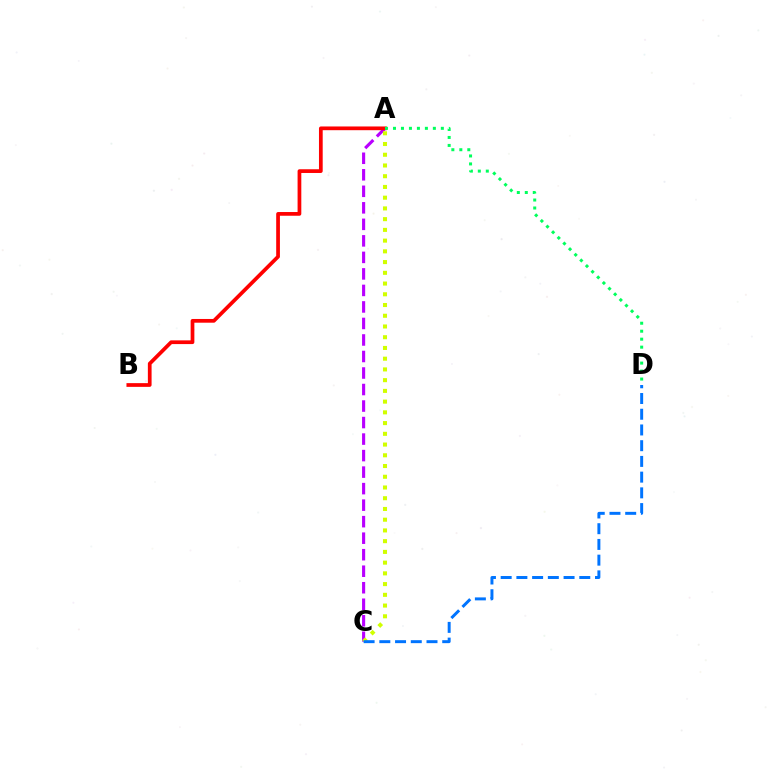{('A', 'C'): [{'color': '#b900ff', 'line_style': 'dashed', 'thickness': 2.24}, {'color': '#d1ff00', 'line_style': 'dotted', 'thickness': 2.92}], ('A', 'B'): [{'color': '#ff0000', 'line_style': 'solid', 'thickness': 2.68}], ('A', 'D'): [{'color': '#00ff5c', 'line_style': 'dotted', 'thickness': 2.17}], ('C', 'D'): [{'color': '#0074ff', 'line_style': 'dashed', 'thickness': 2.14}]}